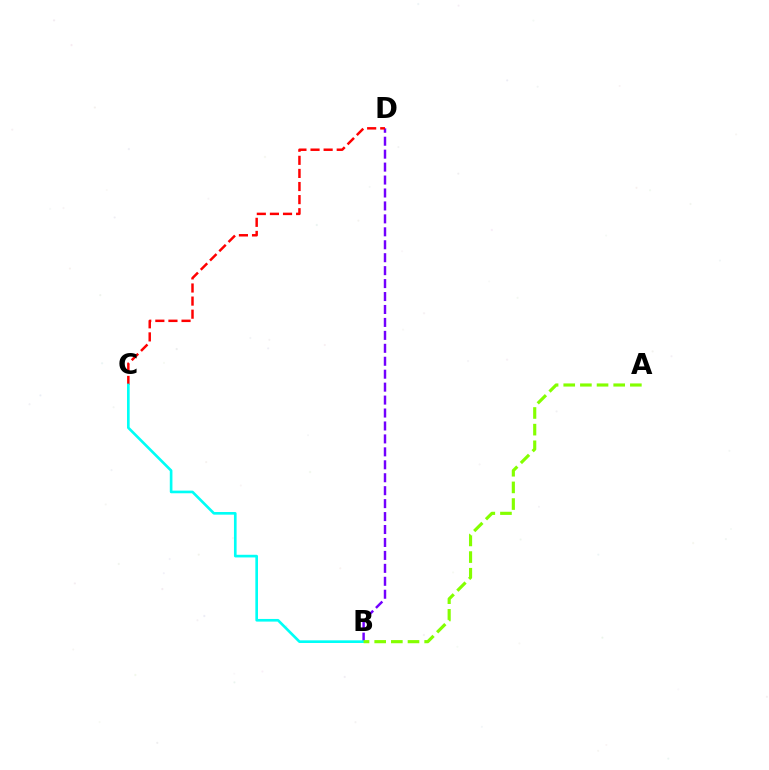{('B', 'D'): [{'color': '#7200ff', 'line_style': 'dashed', 'thickness': 1.76}], ('C', 'D'): [{'color': '#ff0000', 'line_style': 'dashed', 'thickness': 1.78}], ('B', 'C'): [{'color': '#00fff6', 'line_style': 'solid', 'thickness': 1.91}], ('A', 'B'): [{'color': '#84ff00', 'line_style': 'dashed', 'thickness': 2.26}]}